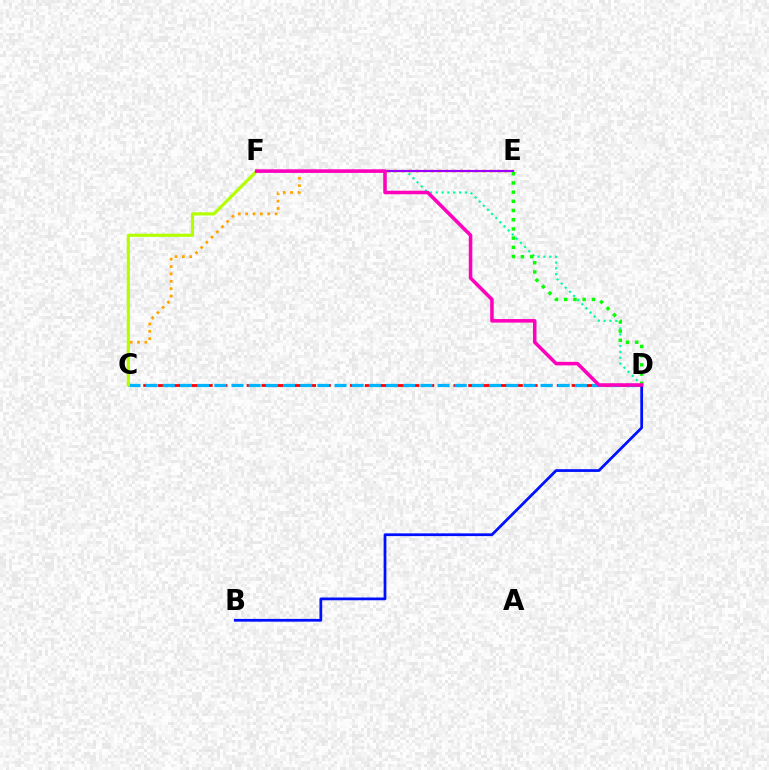{('D', 'F'): [{'color': '#00ff9d', 'line_style': 'dotted', 'thickness': 1.59}, {'color': '#ff00bd', 'line_style': 'solid', 'thickness': 2.55}], ('C', 'D'): [{'color': '#ff0000', 'line_style': 'dashed', 'thickness': 2.01}, {'color': '#00b5ff', 'line_style': 'dashed', 'thickness': 2.33}], ('C', 'E'): [{'color': '#ffa500', 'line_style': 'dotted', 'thickness': 2.0}], ('B', 'D'): [{'color': '#0010ff', 'line_style': 'solid', 'thickness': 1.98}], ('E', 'F'): [{'color': '#9b00ff', 'line_style': 'solid', 'thickness': 1.58}], ('D', 'E'): [{'color': '#08ff00', 'line_style': 'dotted', 'thickness': 2.5}], ('C', 'F'): [{'color': '#b3ff00', 'line_style': 'solid', 'thickness': 2.27}]}